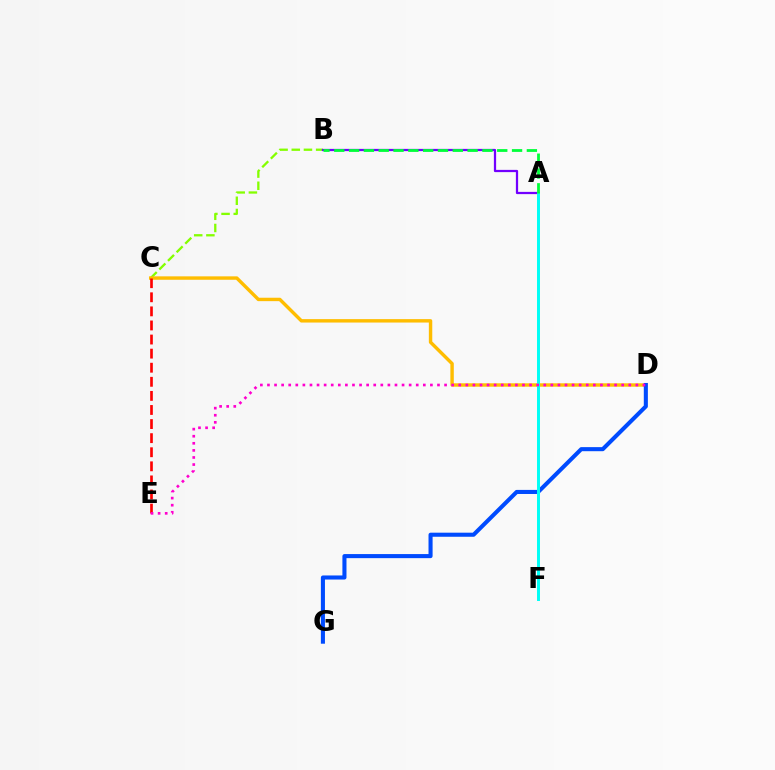{('B', 'C'): [{'color': '#84ff00', 'line_style': 'dashed', 'thickness': 1.65}], ('A', 'B'): [{'color': '#7200ff', 'line_style': 'solid', 'thickness': 1.62}, {'color': '#00ff39', 'line_style': 'dashed', 'thickness': 2.01}], ('C', 'D'): [{'color': '#ffbd00', 'line_style': 'solid', 'thickness': 2.46}], ('C', 'E'): [{'color': '#ff0000', 'line_style': 'dashed', 'thickness': 1.91}], ('D', 'G'): [{'color': '#004bff', 'line_style': 'solid', 'thickness': 2.93}], ('A', 'F'): [{'color': '#00fff6', 'line_style': 'solid', 'thickness': 2.13}], ('D', 'E'): [{'color': '#ff00cf', 'line_style': 'dotted', 'thickness': 1.92}]}